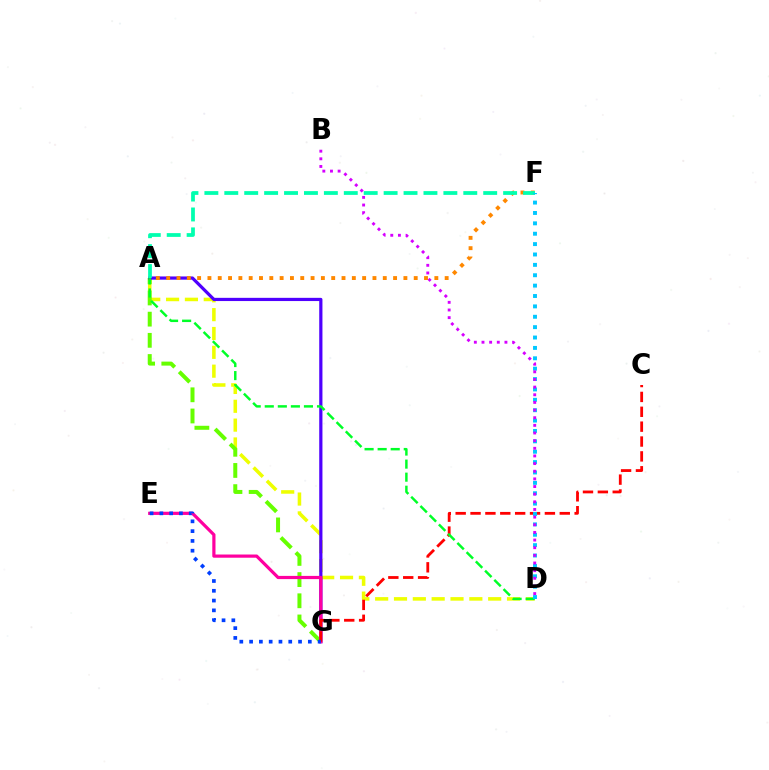{('A', 'D'): [{'color': '#eeff00', 'line_style': 'dashed', 'thickness': 2.56}, {'color': '#00ff27', 'line_style': 'dashed', 'thickness': 1.77}], ('A', 'G'): [{'color': '#66ff00', 'line_style': 'dashed', 'thickness': 2.88}, {'color': '#4f00ff', 'line_style': 'solid', 'thickness': 2.31}], ('E', 'G'): [{'color': '#ff00a0', 'line_style': 'solid', 'thickness': 2.3}, {'color': '#003fff', 'line_style': 'dotted', 'thickness': 2.66}], ('A', 'F'): [{'color': '#ff8800', 'line_style': 'dotted', 'thickness': 2.8}, {'color': '#00ffaf', 'line_style': 'dashed', 'thickness': 2.71}], ('C', 'G'): [{'color': '#ff0000', 'line_style': 'dashed', 'thickness': 2.02}], ('D', 'F'): [{'color': '#00c7ff', 'line_style': 'dotted', 'thickness': 2.82}], ('B', 'D'): [{'color': '#d600ff', 'line_style': 'dotted', 'thickness': 2.08}]}